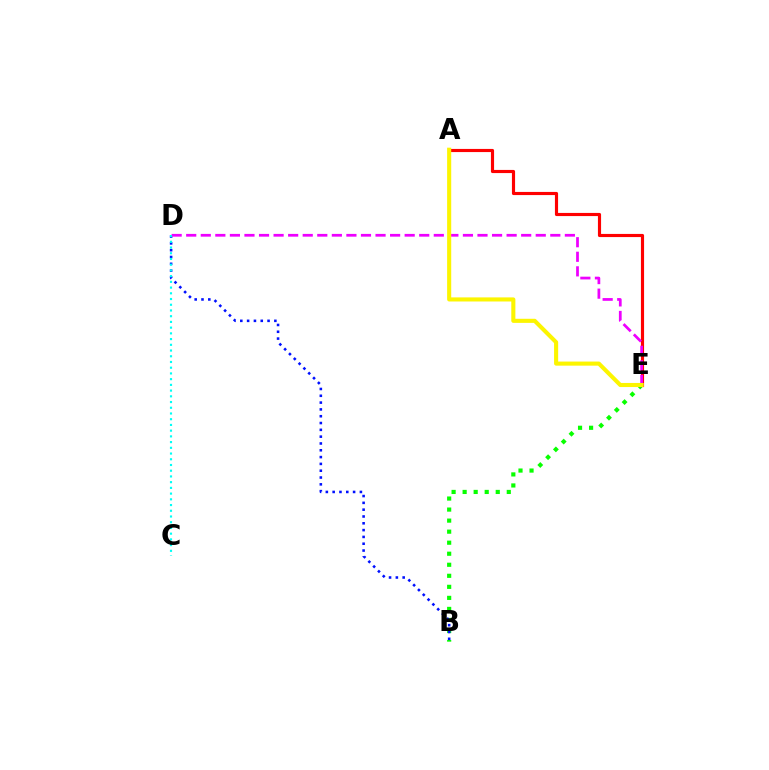{('B', 'E'): [{'color': '#08ff00', 'line_style': 'dotted', 'thickness': 3.0}], ('B', 'D'): [{'color': '#0010ff', 'line_style': 'dotted', 'thickness': 1.85}], ('A', 'E'): [{'color': '#ff0000', 'line_style': 'solid', 'thickness': 2.27}, {'color': '#fcf500', 'line_style': 'solid', 'thickness': 2.94}], ('D', 'E'): [{'color': '#ee00ff', 'line_style': 'dashed', 'thickness': 1.98}], ('C', 'D'): [{'color': '#00fff6', 'line_style': 'dotted', 'thickness': 1.55}]}